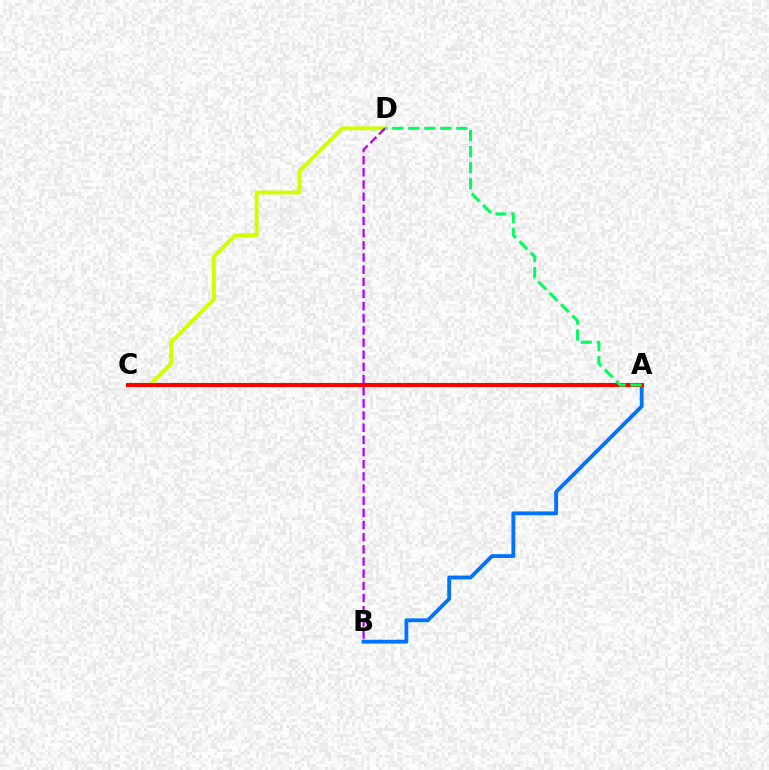{('C', 'D'): [{'color': '#d1ff00', 'line_style': 'solid', 'thickness': 2.79}], ('A', 'B'): [{'color': '#0074ff', 'line_style': 'solid', 'thickness': 2.77}], ('A', 'C'): [{'color': '#ff0000', 'line_style': 'solid', 'thickness': 2.94}], ('B', 'D'): [{'color': '#b900ff', 'line_style': 'dashed', 'thickness': 1.65}], ('A', 'D'): [{'color': '#00ff5c', 'line_style': 'dashed', 'thickness': 2.18}]}